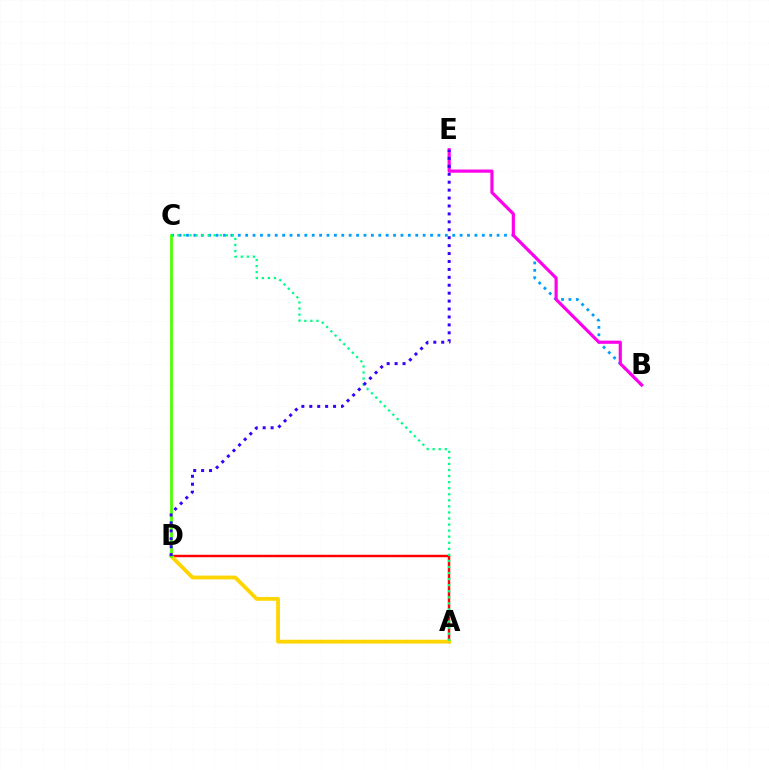{('A', 'D'): [{'color': '#ff0000', 'line_style': 'solid', 'thickness': 1.77}, {'color': '#ffd500', 'line_style': 'solid', 'thickness': 2.74}], ('B', 'C'): [{'color': '#009eff', 'line_style': 'dotted', 'thickness': 2.01}], ('C', 'D'): [{'color': '#4fff00', 'line_style': 'solid', 'thickness': 1.99}], ('B', 'E'): [{'color': '#ff00ed', 'line_style': 'solid', 'thickness': 2.29}], ('A', 'C'): [{'color': '#00ff86', 'line_style': 'dotted', 'thickness': 1.65}], ('D', 'E'): [{'color': '#3700ff', 'line_style': 'dotted', 'thickness': 2.15}]}